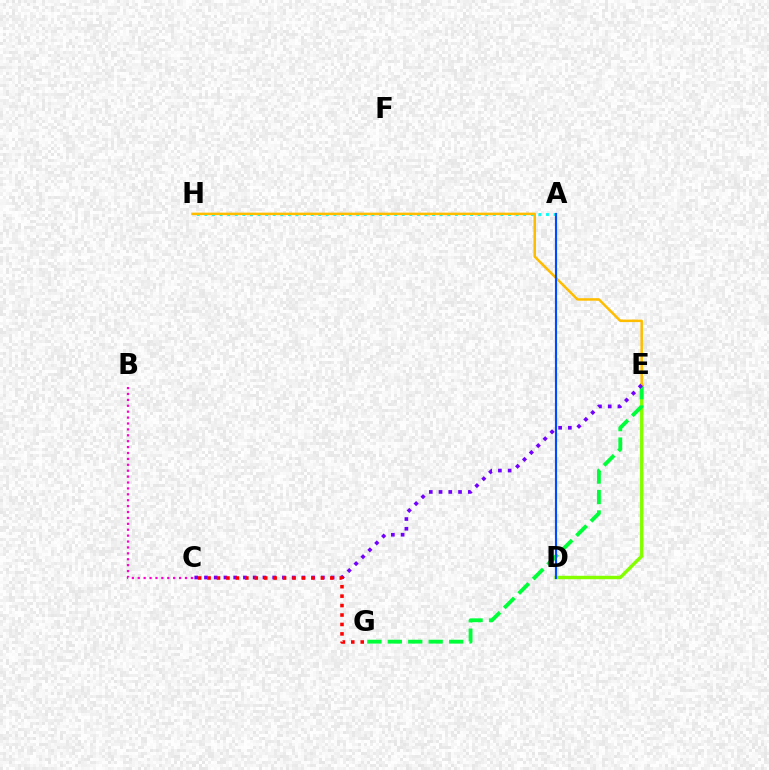{('D', 'E'): [{'color': '#84ff00', 'line_style': 'solid', 'thickness': 2.46}], ('A', 'H'): [{'color': '#00fff6', 'line_style': 'dotted', 'thickness': 2.06}], ('E', 'G'): [{'color': '#00ff39', 'line_style': 'dashed', 'thickness': 2.78}], ('E', 'H'): [{'color': '#ffbd00', 'line_style': 'solid', 'thickness': 1.81}], ('A', 'D'): [{'color': '#004bff', 'line_style': 'solid', 'thickness': 1.56}], ('B', 'C'): [{'color': '#ff00cf', 'line_style': 'dotted', 'thickness': 1.6}], ('C', 'E'): [{'color': '#7200ff', 'line_style': 'dotted', 'thickness': 2.65}], ('C', 'G'): [{'color': '#ff0000', 'line_style': 'dotted', 'thickness': 2.57}]}